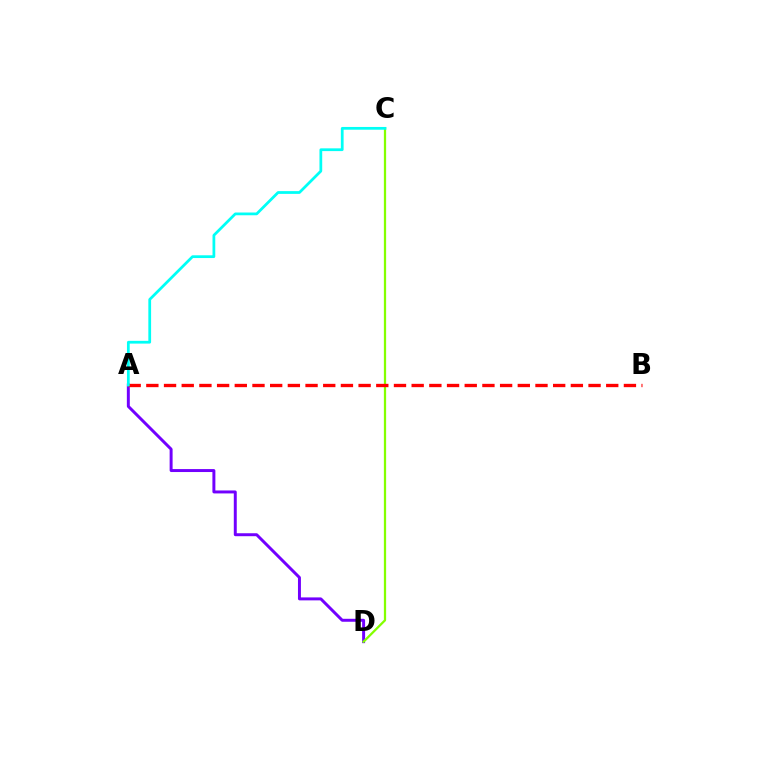{('A', 'D'): [{'color': '#7200ff', 'line_style': 'solid', 'thickness': 2.13}], ('C', 'D'): [{'color': '#84ff00', 'line_style': 'solid', 'thickness': 1.63}], ('A', 'B'): [{'color': '#ff0000', 'line_style': 'dashed', 'thickness': 2.4}], ('A', 'C'): [{'color': '#00fff6', 'line_style': 'solid', 'thickness': 1.98}]}